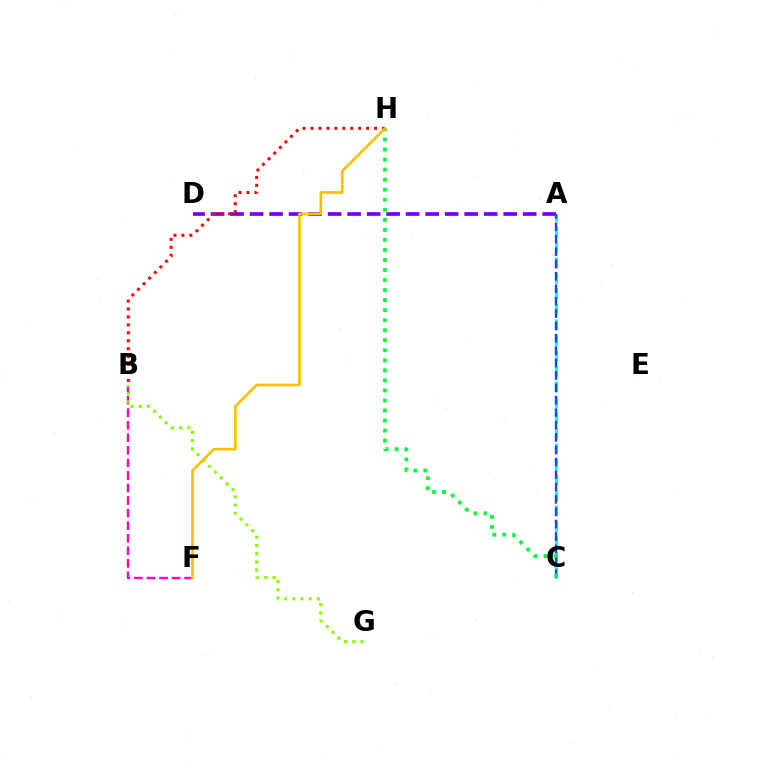{('A', 'C'): [{'color': '#00fff6', 'line_style': 'dashed', 'thickness': 2.11}, {'color': '#004bff', 'line_style': 'dashed', 'thickness': 1.68}], ('A', 'D'): [{'color': '#7200ff', 'line_style': 'dashed', 'thickness': 2.65}], ('B', 'F'): [{'color': '#ff00cf', 'line_style': 'dashed', 'thickness': 1.7}], ('B', 'G'): [{'color': '#84ff00', 'line_style': 'dotted', 'thickness': 2.23}], ('C', 'H'): [{'color': '#00ff39', 'line_style': 'dotted', 'thickness': 2.73}], ('B', 'H'): [{'color': '#ff0000', 'line_style': 'dotted', 'thickness': 2.16}], ('F', 'H'): [{'color': '#ffbd00', 'line_style': 'solid', 'thickness': 1.9}]}